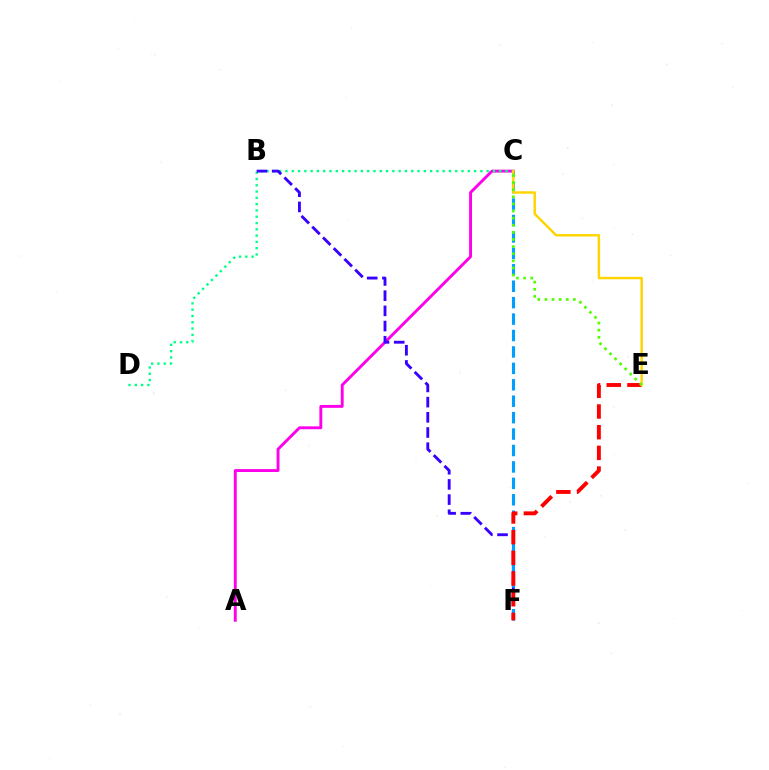{('A', 'C'): [{'color': '#ff00ed', 'line_style': 'solid', 'thickness': 2.08}], ('C', 'D'): [{'color': '#00ff86', 'line_style': 'dotted', 'thickness': 1.71}], ('B', 'F'): [{'color': '#3700ff', 'line_style': 'dashed', 'thickness': 2.06}], ('C', 'F'): [{'color': '#009eff', 'line_style': 'dashed', 'thickness': 2.23}], ('E', 'F'): [{'color': '#ff0000', 'line_style': 'dashed', 'thickness': 2.81}], ('C', 'E'): [{'color': '#ffd500', 'line_style': 'solid', 'thickness': 1.76}, {'color': '#4fff00', 'line_style': 'dotted', 'thickness': 1.93}]}